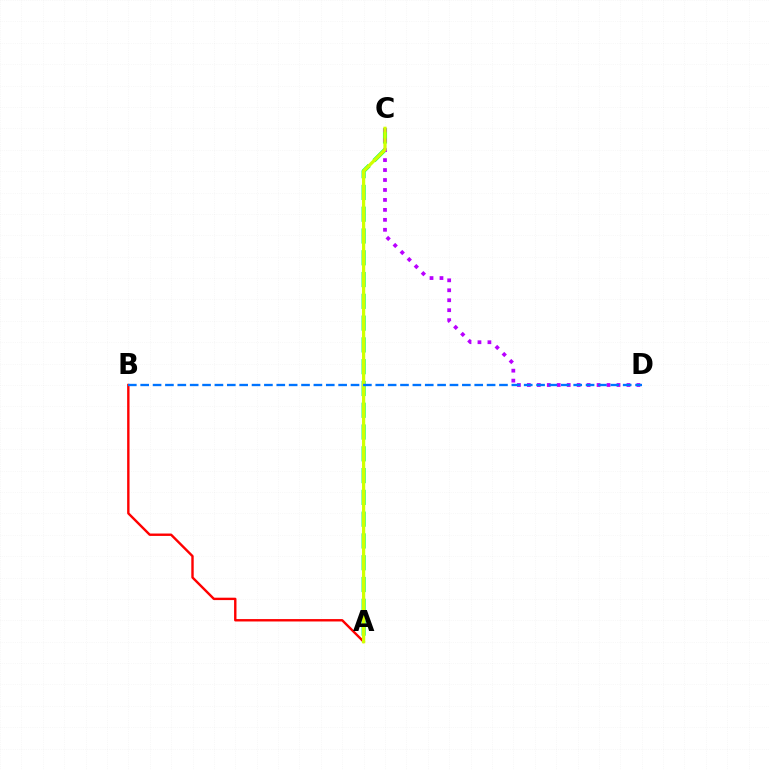{('A', 'C'): [{'color': '#00ff5c', 'line_style': 'dashed', 'thickness': 2.96}, {'color': '#d1ff00', 'line_style': 'solid', 'thickness': 2.33}], ('C', 'D'): [{'color': '#b900ff', 'line_style': 'dotted', 'thickness': 2.71}], ('A', 'B'): [{'color': '#ff0000', 'line_style': 'solid', 'thickness': 1.73}], ('B', 'D'): [{'color': '#0074ff', 'line_style': 'dashed', 'thickness': 1.68}]}